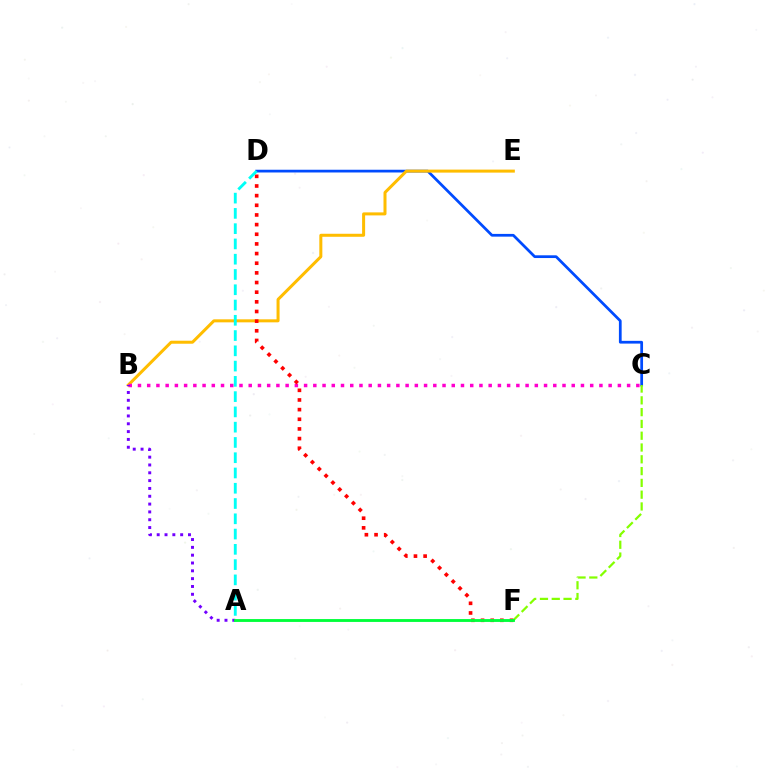{('C', 'D'): [{'color': '#004bff', 'line_style': 'solid', 'thickness': 1.97}], ('B', 'E'): [{'color': '#ffbd00', 'line_style': 'solid', 'thickness': 2.17}], ('B', 'C'): [{'color': '#ff00cf', 'line_style': 'dotted', 'thickness': 2.51}], ('A', 'B'): [{'color': '#7200ff', 'line_style': 'dotted', 'thickness': 2.13}], ('D', 'F'): [{'color': '#ff0000', 'line_style': 'dotted', 'thickness': 2.62}], ('C', 'F'): [{'color': '#84ff00', 'line_style': 'dashed', 'thickness': 1.6}], ('A', 'F'): [{'color': '#00ff39', 'line_style': 'solid', 'thickness': 2.06}], ('A', 'D'): [{'color': '#00fff6', 'line_style': 'dashed', 'thickness': 2.07}]}